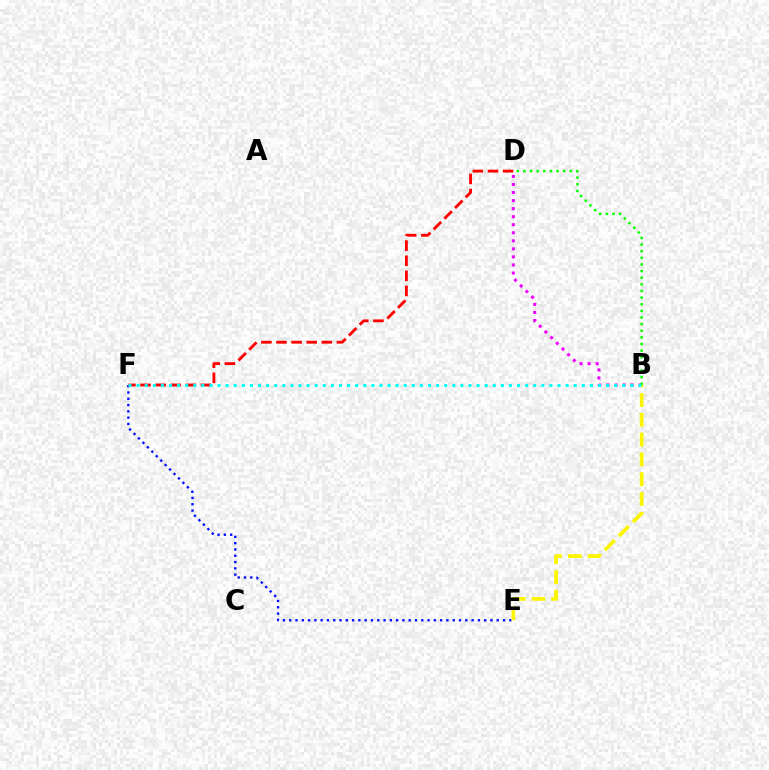{('B', 'D'): [{'color': '#ee00ff', 'line_style': 'dotted', 'thickness': 2.19}, {'color': '#08ff00', 'line_style': 'dotted', 'thickness': 1.8}], ('E', 'F'): [{'color': '#0010ff', 'line_style': 'dotted', 'thickness': 1.71}], ('B', 'E'): [{'color': '#fcf500', 'line_style': 'dashed', 'thickness': 2.69}], ('D', 'F'): [{'color': '#ff0000', 'line_style': 'dashed', 'thickness': 2.05}], ('B', 'F'): [{'color': '#00fff6', 'line_style': 'dotted', 'thickness': 2.2}]}